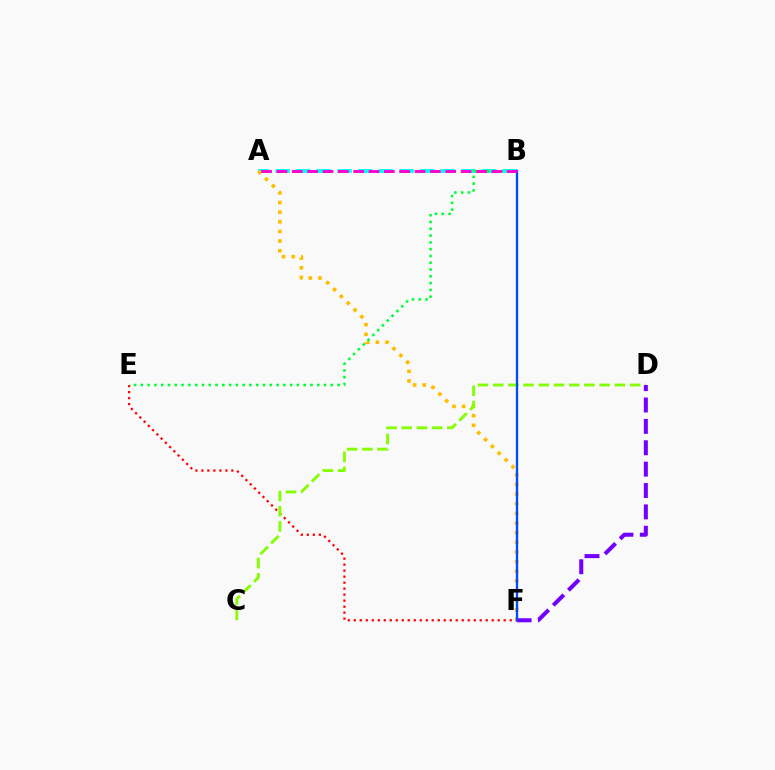{('E', 'F'): [{'color': '#ff0000', 'line_style': 'dotted', 'thickness': 1.63}], ('A', 'B'): [{'color': '#00fff6', 'line_style': 'dashed', 'thickness': 2.8}, {'color': '#ff00cf', 'line_style': 'dashed', 'thickness': 2.09}], ('A', 'F'): [{'color': '#ffbd00', 'line_style': 'dotted', 'thickness': 2.62}], ('C', 'D'): [{'color': '#84ff00', 'line_style': 'dashed', 'thickness': 2.07}], ('D', 'F'): [{'color': '#7200ff', 'line_style': 'dashed', 'thickness': 2.9}], ('B', 'F'): [{'color': '#004bff', 'line_style': 'solid', 'thickness': 1.68}], ('B', 'E'): [{'color': '#00ff39', 'line_style': 'dotted', 'thickness': 1.84}]}